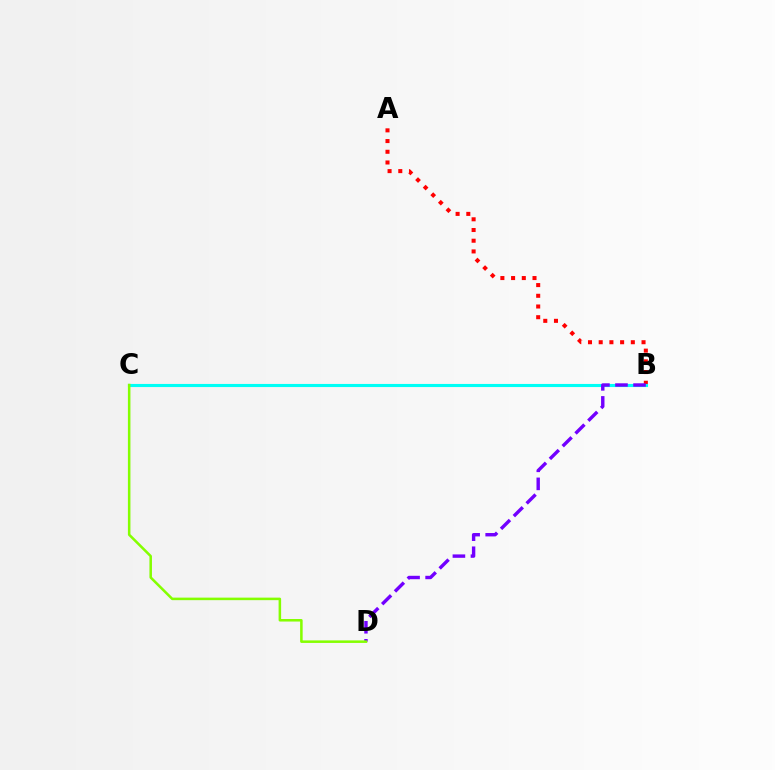{('A', 'B'): [{'color': '#ff0000', 'line_style': 'dotted', 'thickness': 2.91}], ('B', 'C'): [{'color': '#00fff6', 'line_style': 'solid', 'thickness': 2.24}], ('B', 'D'): [{'color': '#7200ff', 'line_style': 'dashed', 'thickness': 2.45}], ('C', 'D'): [{'color': '#84ff00', 'line_style': 'solid', 'thickness': 1.82}]}